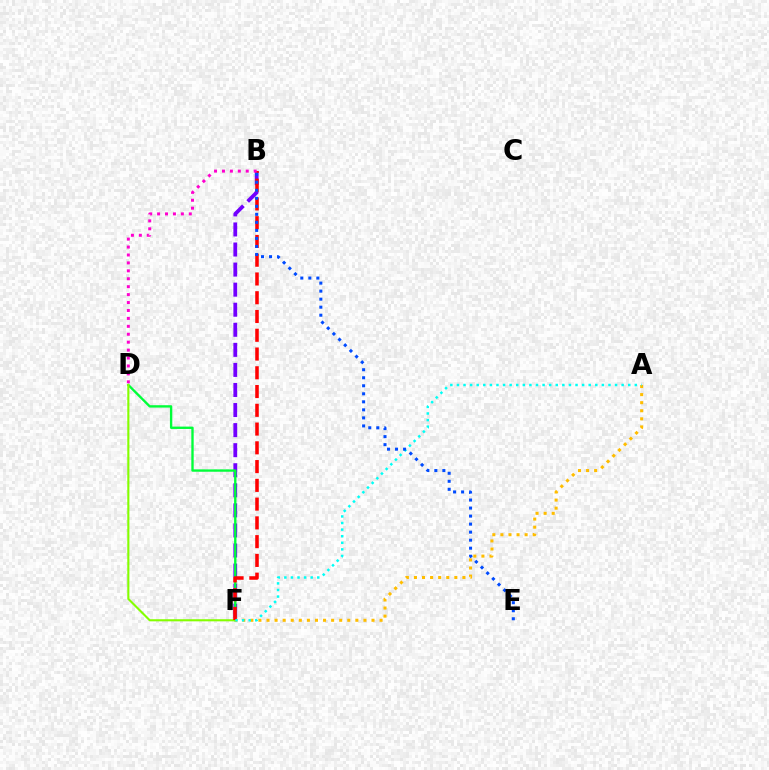{('B', 'F'): [{'color': '#7200ff', 'line_style': 'dashed', 'thickness': 2.73}, {'color': '#ff0000', 'line_style': 'dashed', 'thickness': 2.55}], ('D', 'F'): [{'color': '#00ff39', 'line_style': 'solid', 'thickness': 1.7}, {'color': '#84ff00', 'line_style': 'solid', 'thickness': 1.52}], ('A', 'F'): [{'color': '#ffbd00', 'line_style': 'dotted', 'thickness': 2.19}, {'color': '#00fff6', 'line_style': 'dotted', 'thickness': 1.79}], ('B', 'E'): [{'color': '#004bff', 'line_style': 'dotted', 'thickness': 2.18}], ('B', 'D'): [{'color': '#ff00cf', 'line_style': 'dotted', 'thickness': 2.15}]}